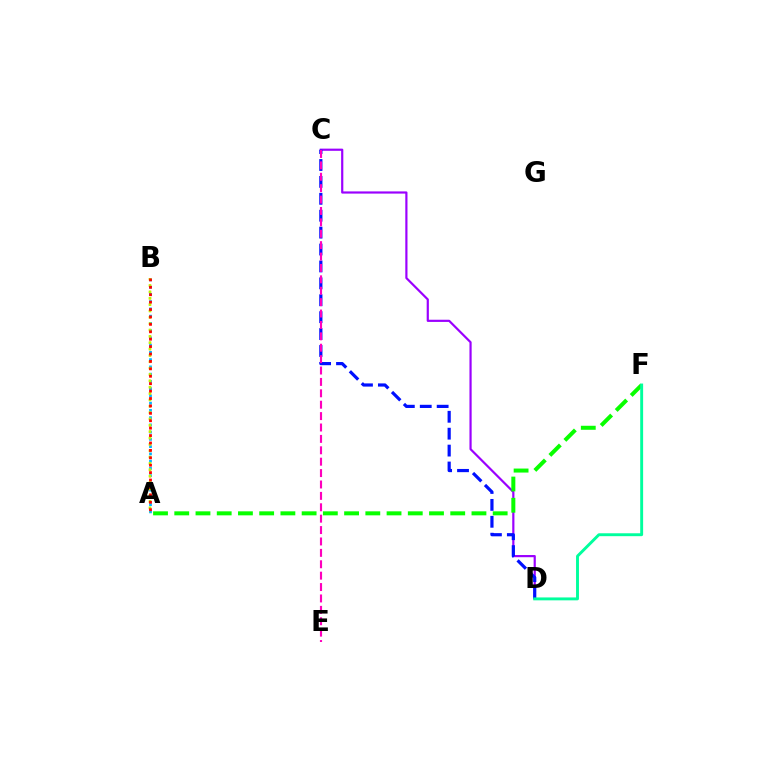{('C', 'D'): [{'color': '#9b00ff', 'line_style': 'solid', 'thickness': 1.57}, {'color': '#0010ff', 'line_style': 'dashed', 'thickness': 2.3}], ('A', 'B'): [{'color': '#00b5ff', 'line_style': 'dotted', 'thickness': 1.97}, {'color': '#ffa500', 'line_style': 'dotted', 'thickness': 1.73}, {'color': '#b3ff00', 'line_style': 'dotted', 'thickness': 1.72}, {'color': '#ff0000', 'line_style': 'dotted', 'thickness': 2.01}], ('A', 'F'): [{'color': '#08ff00', 'line_style': 'dashed', 'thickness': 2.88}], ('C', 'E'): [{'color': '#ff00bd', 'line_style': 'dashed', 'thickness': 1.55}], ('D', 'F'): [{'color': '#00ff9d', 'line_style': 'solid', 'thickness': 2.09}]}